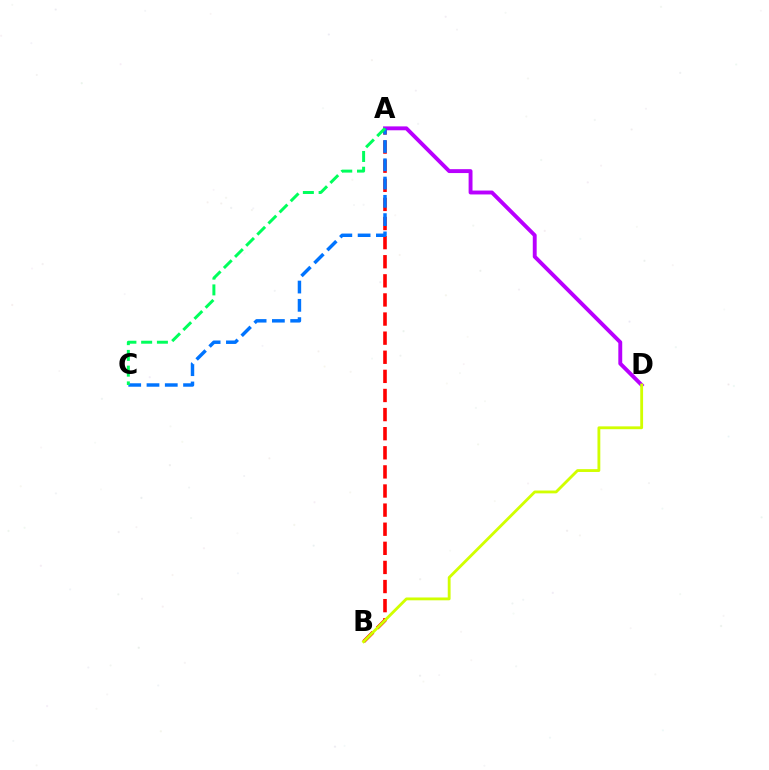{('A', 'B'): [{'color': '#ff0000', 'line_style': 'dashed', 'thickness': 2.6}], ('A', 'D'): [{'color': '#b900ff', 'line_style': 'solid', 'thickness': 2.8}], ('A', 'C'): [{'color': '#0074ff', 'line_style': 'dashed', 'thickness': 2.48}, {'color': '#00ff5c', 'line_style': 'dashed', 'thickness': 2.14}], ('B', 'D'): [{'color': '#d1ff00', 'line_style': 'solid', 'thickness': 2.04}]}